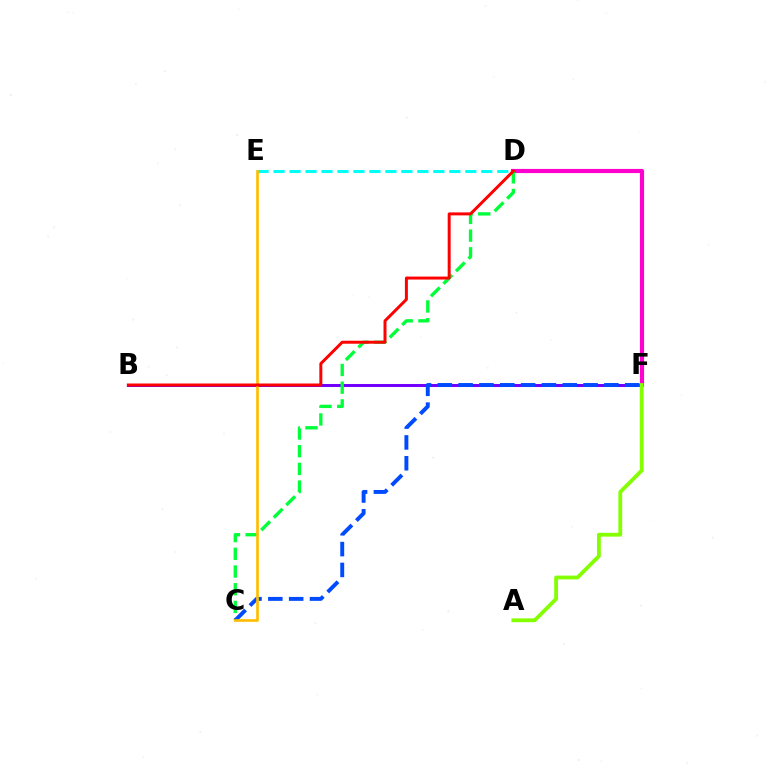{('B', 'F'): [{'color': '#7200ff', 'line_style': 'solid', 'thickness': 2.18}], ('D', 'F'): [{'color': '#ff00cf', 'line_style': 'solid', 'thickness': 2.99}], ('C', 'D'): [{'color': '#00ff39', 'line_style': 'dashed', 'thickness': 2.41}], ('C', 'F'): [{'color': '#004bff', 'line_style': 'dashed', 'thickness': 2.83}], ('D', 'E'): [{'color': '#00fff6', 'line_style': 'dashed', 'thickness': 2.17}], ('C', 'E'): [{'color': '#ffbd00', 'line_style': 'solid', 'thickness': 1.94}], ('A', 'F'): [{'color': '#84ff00', 'line_style': 'solid', 'thickness': 2.75}], ('B', 'D'): [{'color': '#ff0000', 'line_style': 'solid', 'thickness': 2.14}]}